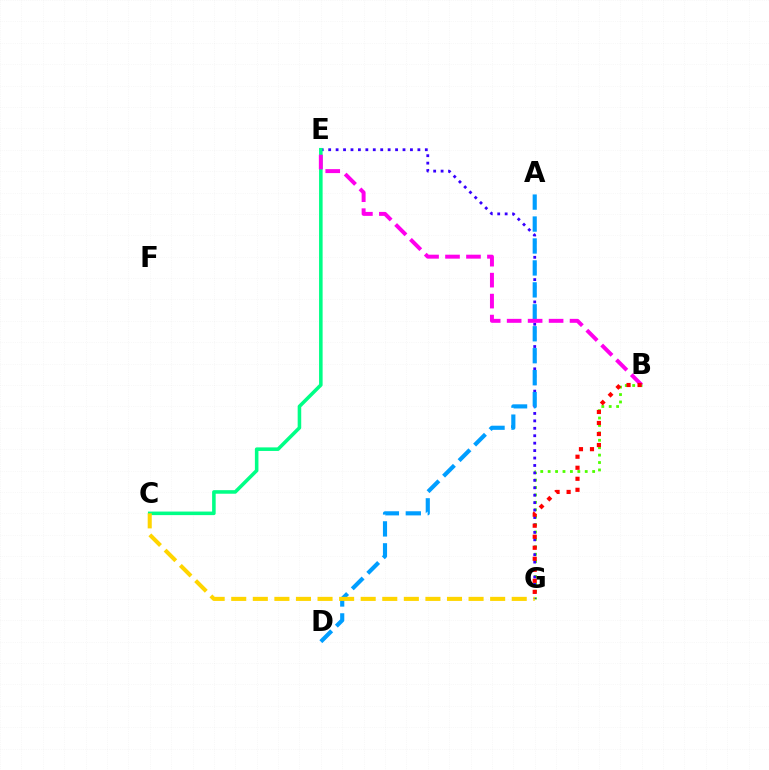{('B', 'G'): [{'color': '#4fff00', 'line_style': 'dotted', 'thickness': 2.01}, {'color': '#ff0000', 'line_style': 'dotted', 'thickness': 3.0}], ('E', 'G'): [{'color': '#3700ff', 'line_style': 'dotted', 'thickness': 2.02}], ('C', 'E'): [{'color': '#00ff86', 'line_style': 'solid', 'thickness': 2.56}], ('A', 'D'): [{'color': '#009eff', 'line_style': 'dashed', 'thickness': 2.98}], ('C', 'G'): [{'color': '#ffd500', 'line_style': 'dashed', 'thickness': 2.93}], ('B', 'E'): [{'color': '#ff00ed', 'line_style': 'dashed', 'thickness': 2.85}]}